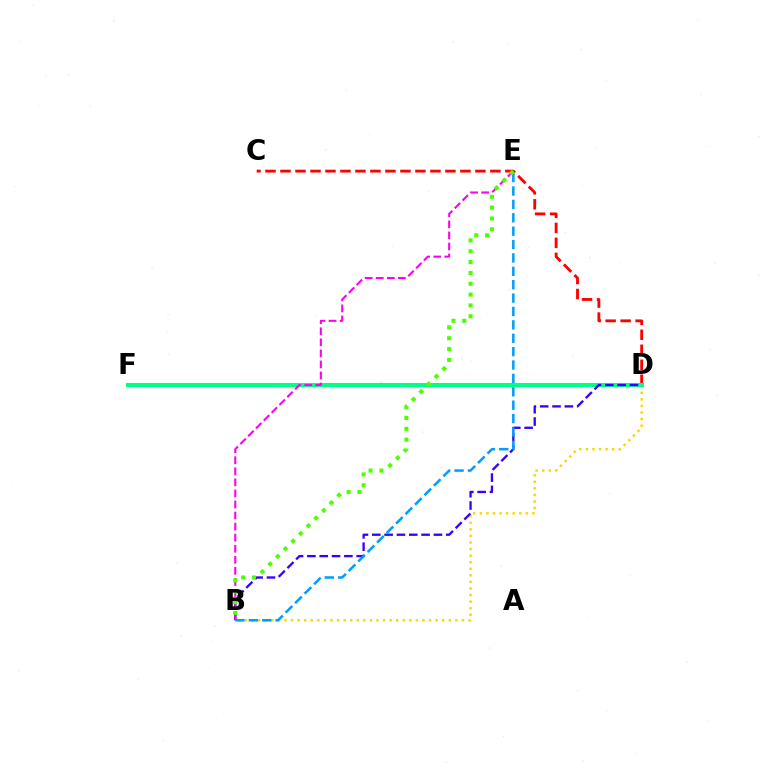{('C', 'D'): [{'color': '#ff0000', 'line_style': 'dashed', 'thickness': 2.04}], ('B', 'D'): [{'color': '#ffd500', 'line_style': 'dotted', 'thickness': 1.79}, {'color': '#3700ff', 'line_style': 'dashed', 'thickness': 1.67}], ('D', 'F'): [{'color': '#00ff86', 'line_style': 'solid', 'thickness': 2.94}], ('B', 'E'): [{'color': '#009eff', 'line_style': 'dashed', 'thickness': 1.82}, {'color': '#ff00ed', 'line_style': 'dashed', 'thickness': 1.5}, {'color': '#4fff00', 'line_style': 'dotted', 'thickness': 2.94}]}